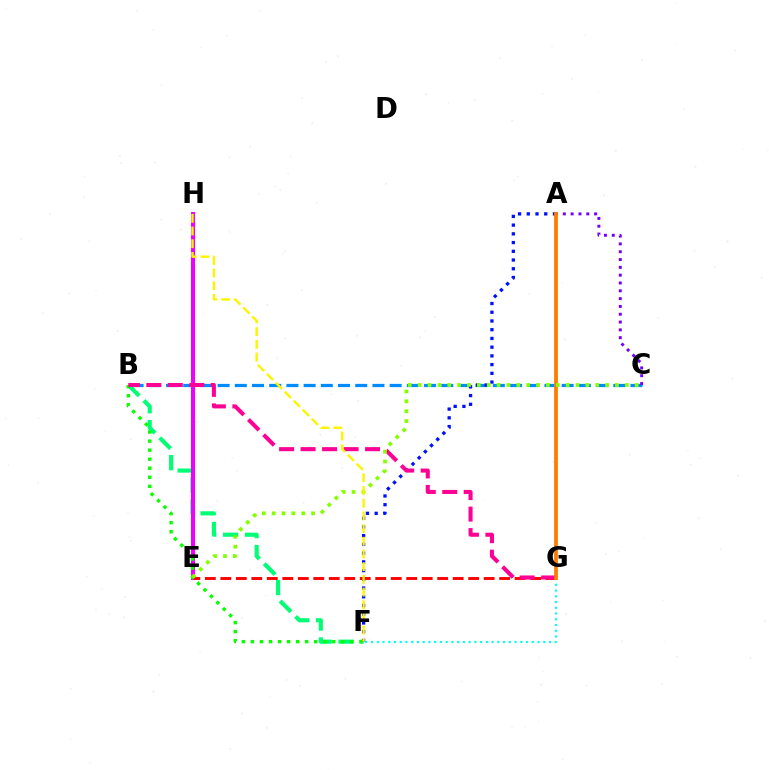{('B', 'F'): [{'color': '#00ff74', 'line_style': 'dashed', 'thickness': 2.98}, {'color': '#08ff00', 'line_style': 'dotted', 'thickness': 2.46}], ('E', 'H'): [{'color': '#ee00ff', 'line_style': 'solid', 'thickness': 2.93}], ('F', 'G'): [{'color': '#00fff6', 'line_style': 'dotted', 'thickness': 1.56}], ('B', 'C'): [{'color': '#008cff', 'line_style': 'dashed', 'thickness': 2.34}], ('A', 'F'): [{'color': '#0010ff', 'line_style': 'dotted', 'thickness': 2.37}], ('E', 'G'): [{'color': '#ff0000', 'line_style': 'dashed', 'thickness': 2.1}], ('A', 'C'): [{'color': '#7200ff', 'line_style': 'dotted', 'thickness': 2.12}], ('B', 'G'): [{'color': '#ff0094', 'line_style': 'dashed', 'thickness': 2.92}], ('A', 'G'): [{'color': '#ff7c00', 'line_style': 'solid', 'thickness': 2.74}], ('C', 'E'): [{'color': '#84ff00', 'line_style': 'dotted', 'thickness': 2.68}], ('F', 'H'): [{'color': '#fcf500', 'line_style': 'dashed', 'thickness': 1.72}]}